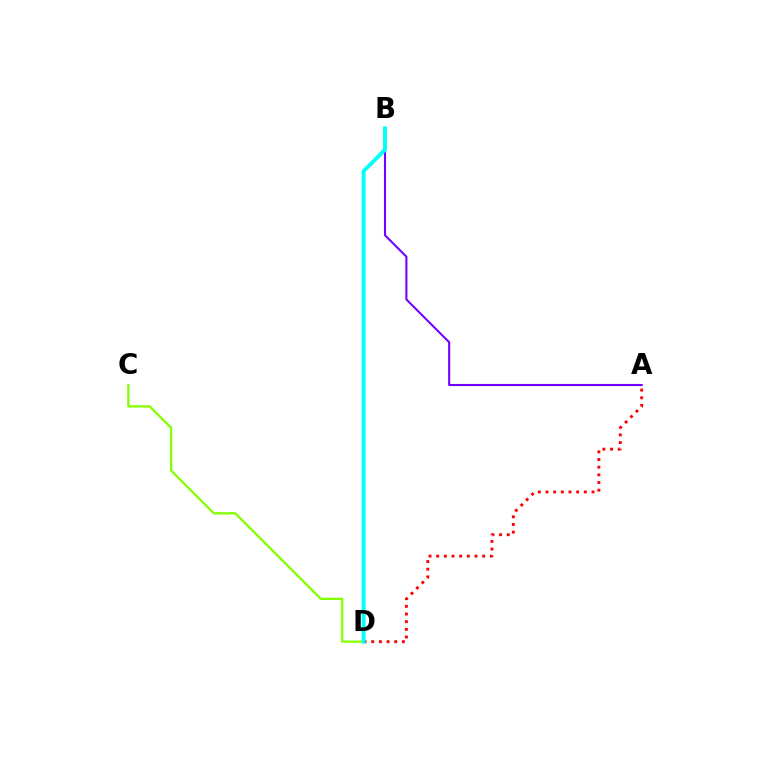{('A', 'D'): [{'color': '#ff0000', 'line_style': 'dotted', 'thickness': 2.08}], ('A', 'B'): [{'color': '#7200ff', 'line_style': 'solid', 'thickness': 1.5}], ('C', 'D'): [{'color': '#84ff00', 'line_style': 'solid', 'thickness': 1.65}], ('B', 'D'): [{'color': '#00fff6', 'line_style': 'solid', 'thickness': 2.8}]}